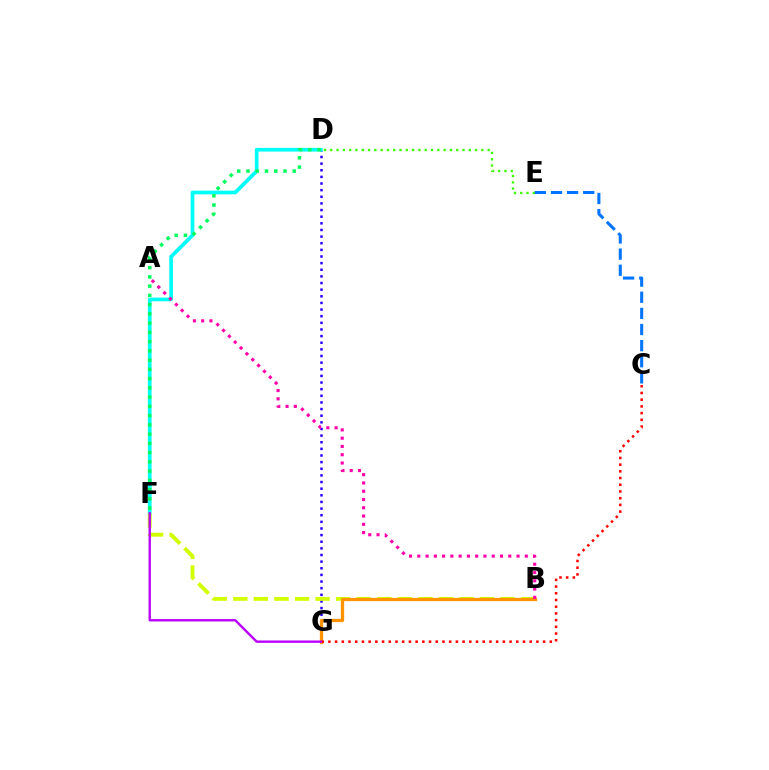{('D', 'G'): [{'color': '#2500ff', 'line_style': 'dotted', 'thickness': 1.8}], ('D', 'E'): [{'color': '#3dff00', 'line_style': 'dotted', 'thickness': 1.71}], ('D', 'F'): [{'color': '#00fff6', 'line_style': 'solid', 'thickness': 2.66}, {'color': '#00ff5c', 'line_style': 'dotted', 'thickness': 2.51}], ('B', 'F'): [{'color': '#d1ff00', 'line_style': 'dashed', 'thickness': 2.79}], ('B', 'G'): [{'color': '#ff9400', 'line_style': 'solid', 'thickness': 2.35}], ('C', 'G'): [{'color': '#ff0000', 'line_style': 'dotted', 'thickness': 1.82}], ('C', 'E'): [{'color': '#0074ff', 'line_style': 'dashed', 'thickness': 2.19}], ('F', 'G'): [{'color': '#b900ff', 'line_style': 'solid', 'thickness': 1.71}], ('A', 'B'): [{'color': '#ff00ac', 'line_style': 'dotted', 'thickness': 2.25}]}